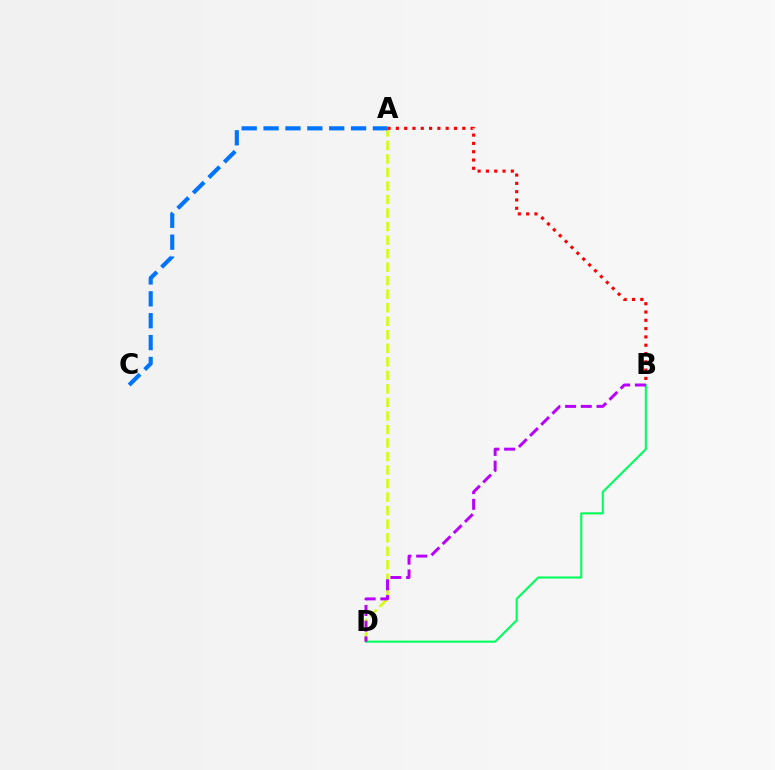{('A', 'D'): [{'color': '#d1ff00', 'line_style': 'dashed', 'thickness': 1.84}], ('A', 'C'): [{'color': '#0074ff', 'line_style': 'dashed', 'thickness': 2.97}], ('B', 'D'): [{'color': '#00ff5c', 'line_style': 'solid', 'thickness': 1.52}, {'color': '#b900ff', 'line_style': 'dashed', 'thickness': 2.14}], ('A', 'B'): [{'color': '#ff0000', 'line_style': 'dotted', 'thickness': 2.26}]}